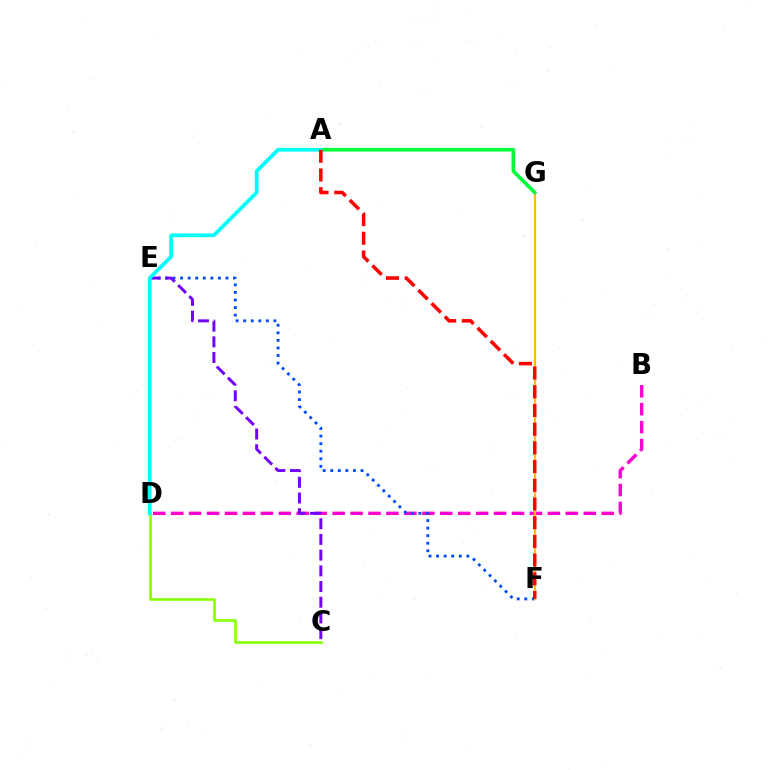{('B', 'D'): [{'color': '#ff00cf', 'line_style': 'dashed', 'thickness': 2.44}], ('E', 'F'): [{'color': '#004bff', 'line_style': 'dotted', 'thickness': 2.05}], ('C', 'E'): [{'color': '#7200ff', 'line_style': 'dashed', 'thickness': 2.13}], ('F', 'G'): [{'color': '#ffbd00', 'line_style': 'solid', 'thickness': 1.63}], ('C', 'D'): [{'color': '#84ff00', 'line_style': 'solid', 'thickness': 1.88}], ('A', 'G'): [{'color': '#00ff39', 'line_style': 'solid', 'thickness': 2.6}], ('A', 'D'): [{'color': '#00fff6', 'line_style': 'solid', 'thickness': 2.68}], ('A', 'F'): [{'color': '#ff0000', 'line_style': 'dashed', 'thickness': 2.54}]}